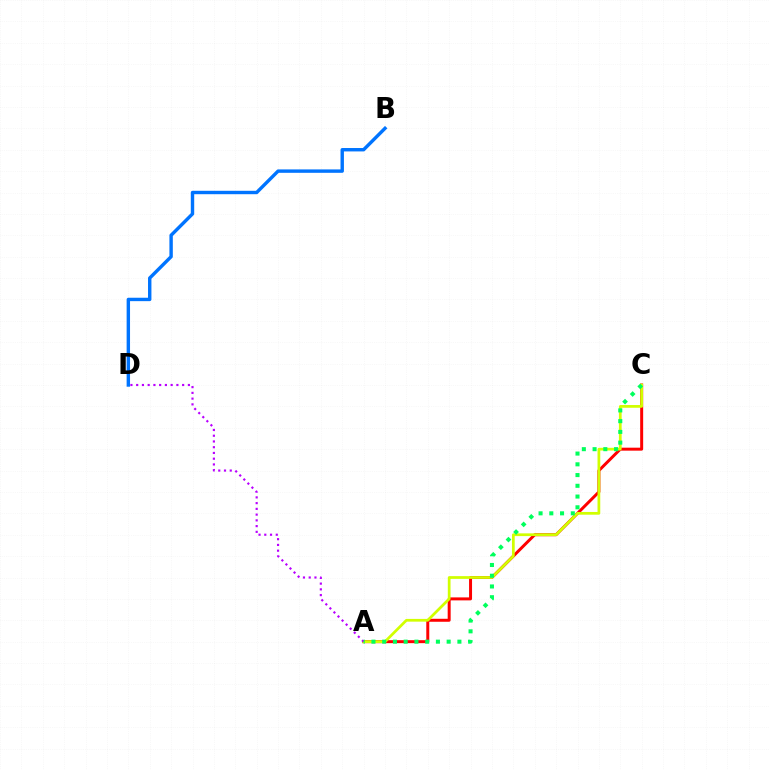{('A', 'C'): [{'color': '#ff0000', 'line_style': 'solid', 'thickness': 2.14}, {'color': '#d1ff00', 'line_style': 'solid', 'thickness': 1.97}, {'color': '#00ff5c', 'line_style': 'dotted', 'thickness': 2.92}], ('A', 'D'): [{'color': '#b900ff', 'line_style': 'dotted', 'thickness': 1.56}], ('B', 'D'): [{'color': '#0074ff', 'line_style': 'solid', 'thickness': 2.45}]}